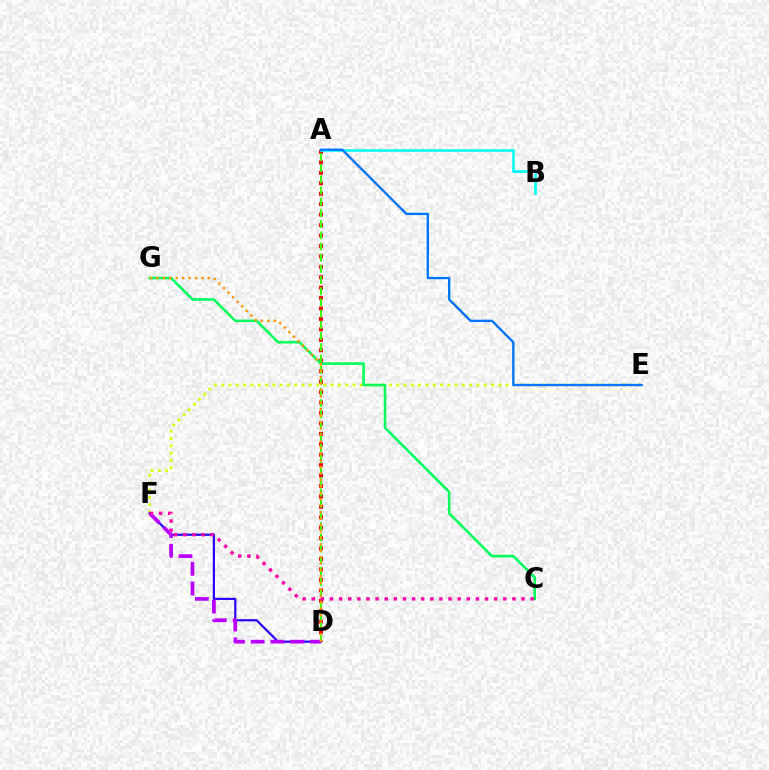{('E', 'F'): [{'color': '#d1ff00', 'line_style': 'dotted', 'thickness': 1.98}], ('A', 'D'): [{'color': '#ff0000', 'line_style': 'dotted', 'thickness': 2.84}, {'color': '#3dff00', 'line_style': 'dashed', 'thickness': 1.52}], ('D', 'F'): [{'color': '#2500ff', 'line_style': 'solid', 'thickness': 1.57}, {'color': '#b900ff', 'line_style': 'dashed', 'thickness': 2.68}], ('C', 'G'): [{'color': '#00ff5c', 'line_style': 'solid', 'thickness': 1.86}], ('D', 'G'): [{'color': '#ff9400', 'line_style': 'dotted', 'thickness': 1.75}], ('C', 'F'): [{'color': '#ff00ac', 'line_style': 'dotted', 'thickness': 2.48}], ('A', 'B'): [{'color': '#00fff6', 'line_style': 'solid', 'thickness': 1.93}], ('A', 'E'): [{'color': '#0074ff', 'line_style': 'solid', 'thickness': 1.7}]}